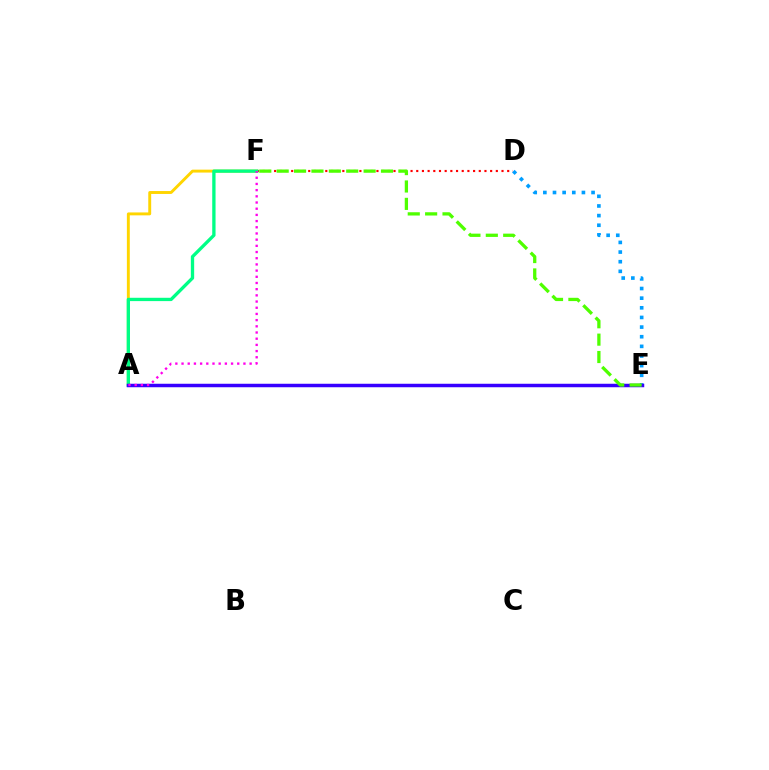{('D', 'F'): [{'color': '#ff0000', 'line_style': 'dotted', 'thickness': 1.54}], ('A', 'F'): [{'color': '#ffd500', 'line_style': 'solid', 'thickness': 2.1}, {'color': '#00ff86', 'line_style': 'solid', 'thickness': 2.39}, {'color': '#ff00ed', 'line_style': 'dotted', 'thickness': 1.68}], ('D', 'E'): [{'color': '#009eff', 'line_style': 'dotted', 'thickness': 2.62}], ('A', 'E'): [{'color': '#3700ff', 'line_style': 'solid', 'thickness': 2.51}], ('E', 'F'): [{'color': '#4fff00', 'line_style': 'dashed', 'thickness': 2.36}]}